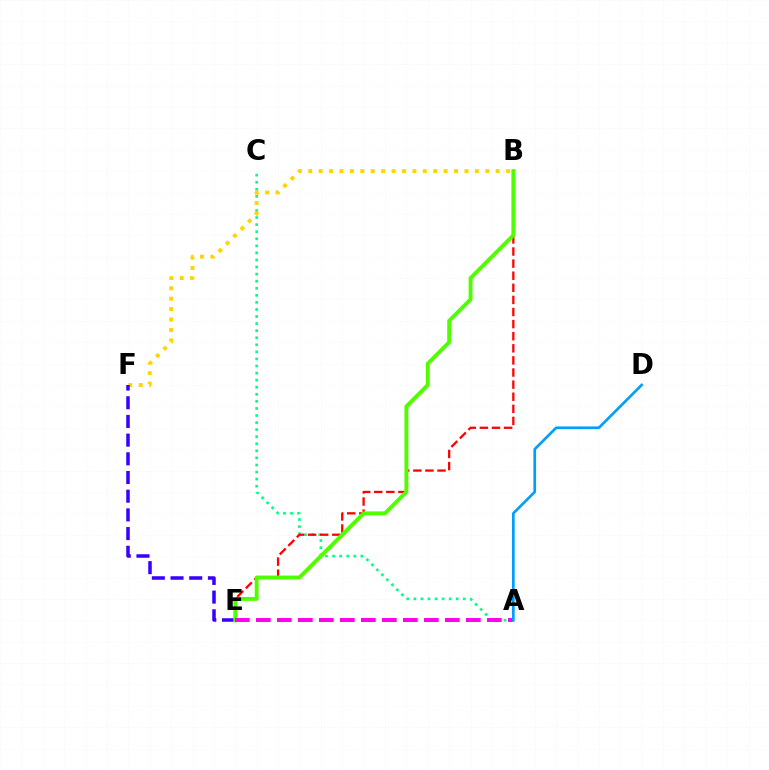{('A', 'C'): [{'color': '#00ff86', 'line_style': 'dotted', 'thickness': 1.92}], ('B', 'F'): [{'color': '#ffd500', 'line_style': 'dotted', 'thickness': 2.83}], ('B', 'E'): [{'color': '#ff0000', 'line_style': 'dashed', 'thickness': 1.64}, {'color': '#4fff00', 'line_style': 'solid', 'thickness': 2.8}], ('E', 'F'): [{'color': '#3700ff', 'line_style': 'dashed', 'thickness': 2.54}], ('A', 'E'): [{'color': '#ff00ed', 'line_style': 'dashed', 'thickness': 2.85}], ('A', 'D'): [{'color': '#009eff', 'line_style': 'solid', 'thickness': 1.93}]}